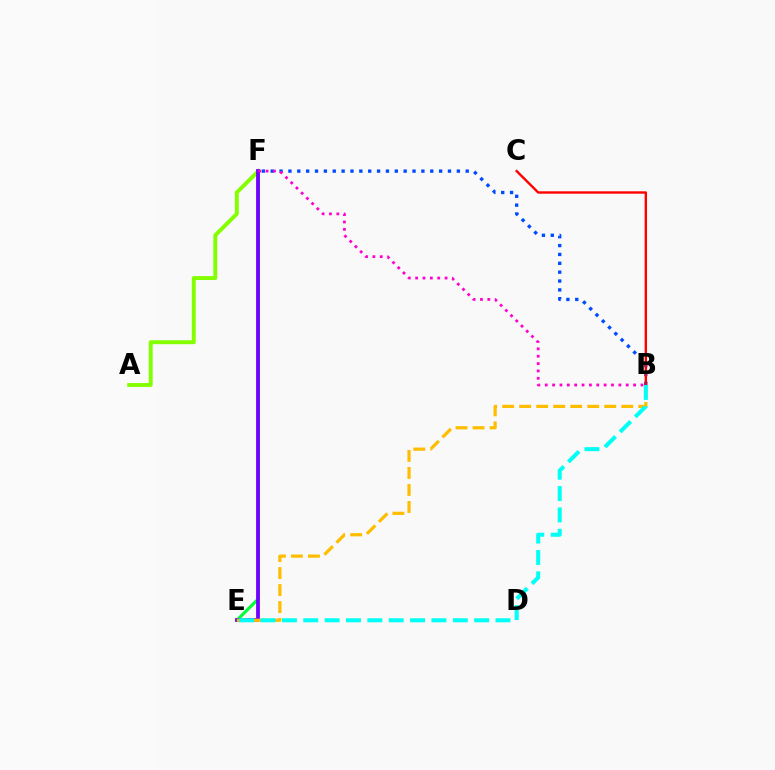{('B', 'F'): [{'color': '#004bff', 'line_style': 'dotted', 'thickness': 2.41}, {'color': '#ff00cf', 'line_style': 'dotted', 'thickness': 2.0}], ('E', 'F'): [{'color': '#00ff39', 'line_style': 'solid', 'thickness': 2.23}, {'color': '#7200ff', 'line_style': 'solid', 'thickness': 2.73}], ('A', 'F'): [{'color': '#84ff00', 'line_style': 'solid', 'thickness': 2.83}], ('B', 'C'): [{'color': '#ff0000', 'line_style': 'solid', 'thickness': 1.72}], ('B', 'E'): [{'color': '#ffbd00', 'line_style': 'dashed', 'thickness': 2.31}, {'color': '#00fff6', 'line_style': 'dashed', 'thickness': 2.9}]}